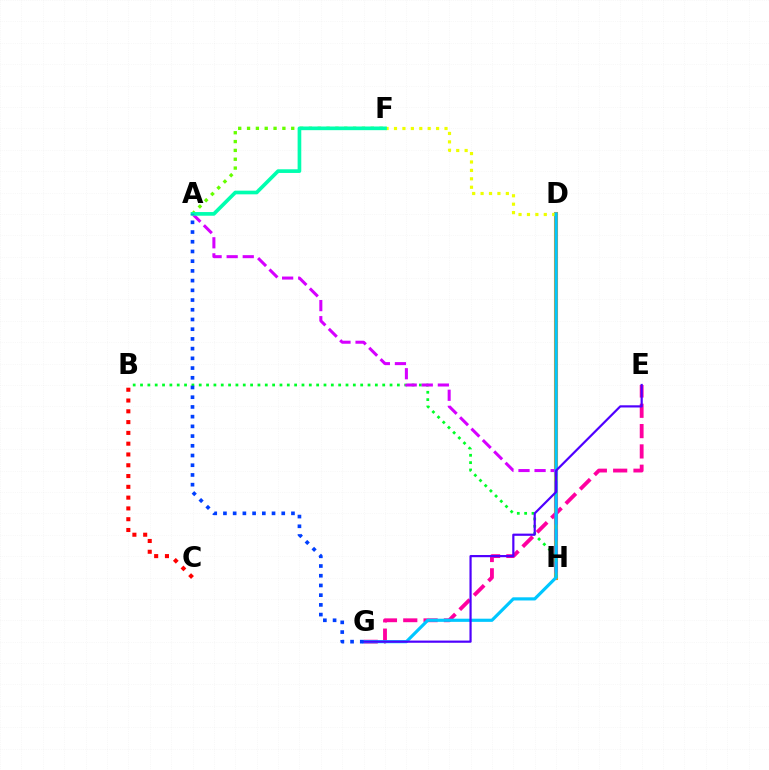{('D', 'H'): [{'color': '#ff8800', 'line_style': 'solid', 'thickness': 2.95}], ('B', 'H'): [{'color': '#00ff27', 'line_style': 'dotted', 'thickness': 1.99}], ('E', 'G'): [{'color': '#ff00a0', 'line_style': 'dashed', 'thickness': 2.76}, {'color': '#4f00ff', 'line_style': 'solid', 'thickness': 1.58}], ('A', 'H'): [{'color': '#d600ff', 'line_style': 'dashed', 'thickness': 2.18}], ('D', 'F'): [{'color': '#eeff00', 'line_style': 'dotted', 'thickness': 2.29}], ('B', 'C'): [{'color': '#ff0000', 'line_style': 'dotted', 'thickness': 2.93}], ('A', 'F'): [{'color': '#66ff00', 'line_style': 'dotted', 'thickness': 2.4}, {'color': '#00ffaf', 'line_style': 'solid', 'thickness': 2.64}], ('D', 'G'): [{'color': '#00c7ff', 'line_style': 'solid', 'thickness': 2.28}], ('A', 'G'): [{'color': '#003fff', 'line_style': 'dotted', 'thickness': 2.64}]}